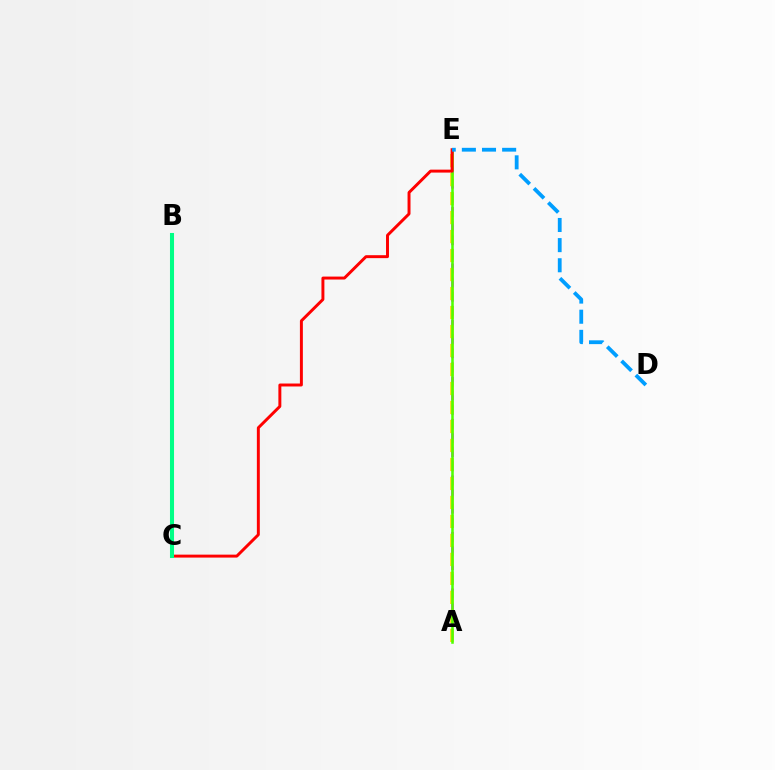{('A', 'E'): [{'color': '#ff00ed', 'line_style': 'dashed', 'thickness': 1.92}, {'color': '#ffd500', 'line_style': 'dashed', 'thickness': 2.58}, {'color': '#4fff00', 'line_style': 'solid', 'thickness': 1.83}], ('C', 'E'): [{'color': '#ff0000', 'line_style': 'solid', 'thickness': 2.12}], ('B', 'C'): [{'color': '#3700ff', 'line_style': 'dotted', 'thickness': 2.72}, {'color': '#00ff86', 'line_style': 'solid', 'thickness': 2.92}], ('D', 'E'): [{'color': '#009eff', 'line_style': 'dashed', 'thickness': 2.74}]}